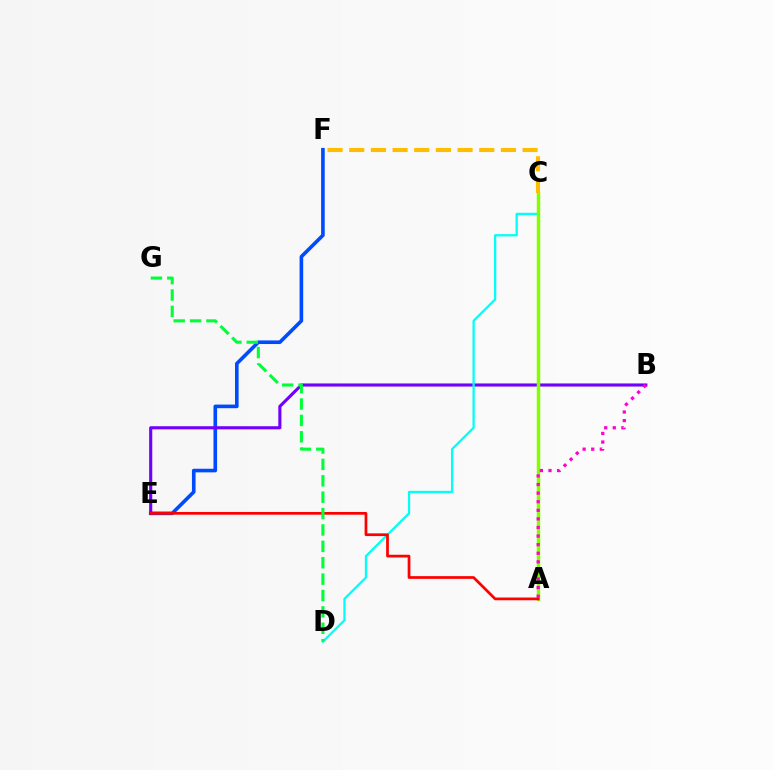{('E', 'F'): [{'color': '#004bff', 'line_style': 'solid', 'thickness': 2.61}], ('B', 'E'): [{'color': '#7200ff', 'line_style': 'solid', 'thickness': 2.24}], ('C', 'D'): [{'color': '#00fff6', 'line_style': 'solid', 'thickness': 1.62}], ('A', 'C'): [{'color': '#84ff00', 'line_style': 'solid', 'thickness': 2.51}], ('A', 'E'): [{'color': '#ff0000', 'line_style': 'solid', 'thickness': 1.96}], ('A', 'B'): [{'color': '#ff00cf', 'line_style': 'dotted', 'thickness': 2.33}], ('D', 'G'): [{'color': '#00ff39', 'line_style': 'dashed', 'thickness': 2.23}], ('C', 'F'): [{'color': '#ffbd00', 'line_style': 'dashed', 'thickness': 2.94}]}